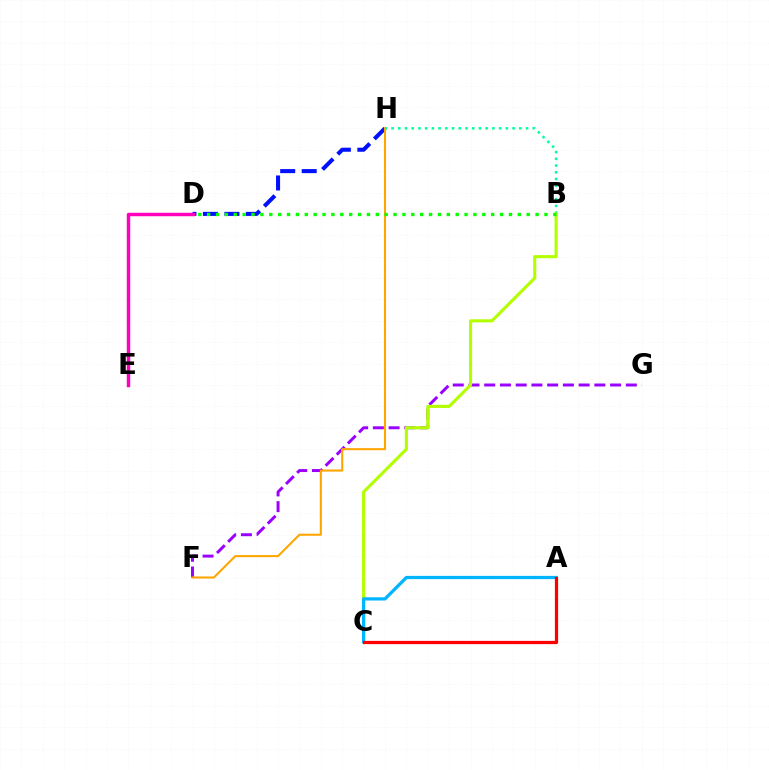{('F', 'G'): [{'color': '#9b00ff', 'line_style': 'dashed', 'thickness': 2.14}], ('D', 'H'): [{'color': '#0010ff', 'line_style': 'dashed', 'thickness': 2.92}], ('F', 'H'): [{'color': '#ffa500', 'line_style': 'solid', 'thickness': 1.5}], ('B', 'H'): [{'color': '#00ff9d', 'line_style': 'dotted', 'thickness': 1.83}], ('B', 'C'): [{'color': '#b3ff00', 'line_style': 'solid', 'thickness': 2.23}], ('A', 'C'): [{'color': '#00b5ff', 'line_style': 'solid', 'thickness': 2.34}, {'color': '#ff0000', 'line_style': 'solid', 'thickness': 2.33}], ('D', 'E'): [{'color': '#ff00bd', 'line_style': 'solid', 'thickness': 2.48}], ('B', 'D'): [{'color': '#08ff00', 'line_style': 'dotted', 'thickness': 2.41}]}